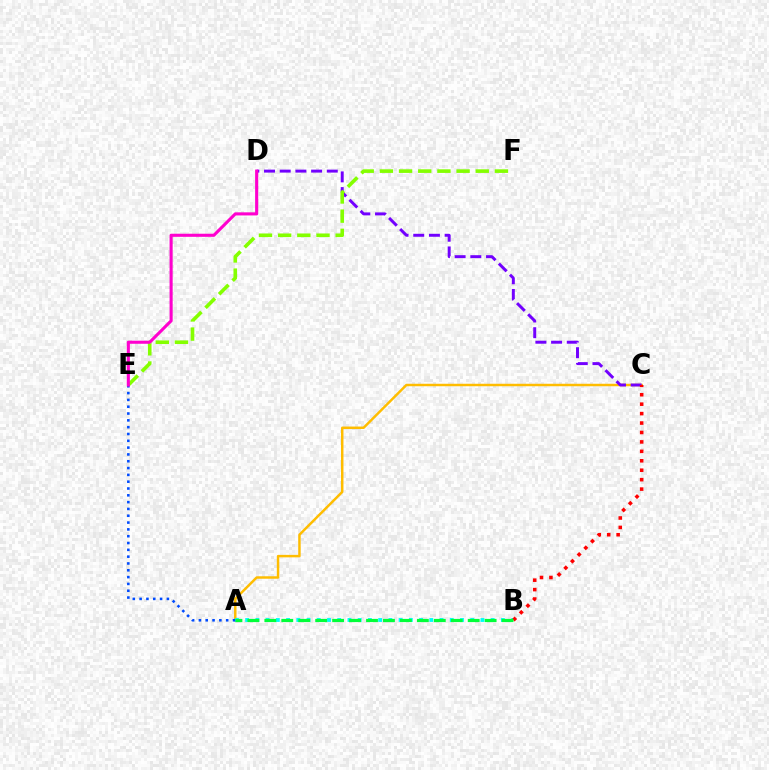{('A', 'C'): [{'color': '#ffbd00', 'line_style': 'solid', 'thickness': 1.78}], ('C', 'D'): [{'color': '#7200ff', 'line_style': 'dashed', 'thickness': 2.13}], ('A', 'B'): [{'color': '#00fff6', 'line_style': 'dotted', 'thickness': 2.78}, {'color': '#00ff39', 'line_style': 'dashed', 'thickness': 2.3}], ('E', 'F'): [{'color': '#84ff00', 'line_style': 'dashed', 'thickness': 2.6}], ('B', 'C'): [{'color': '#ff0000', 'line_style': 'dotted', 'thickness': 2.56}], ('A', 'E'): [{'color': '#004bff', 'line_style': 'dotted', 'thickness': 1.85}], ('D', 'E'): [{'color': '#ff00cf', 'line_style': 'solid', 'thickness': 2.23}]}